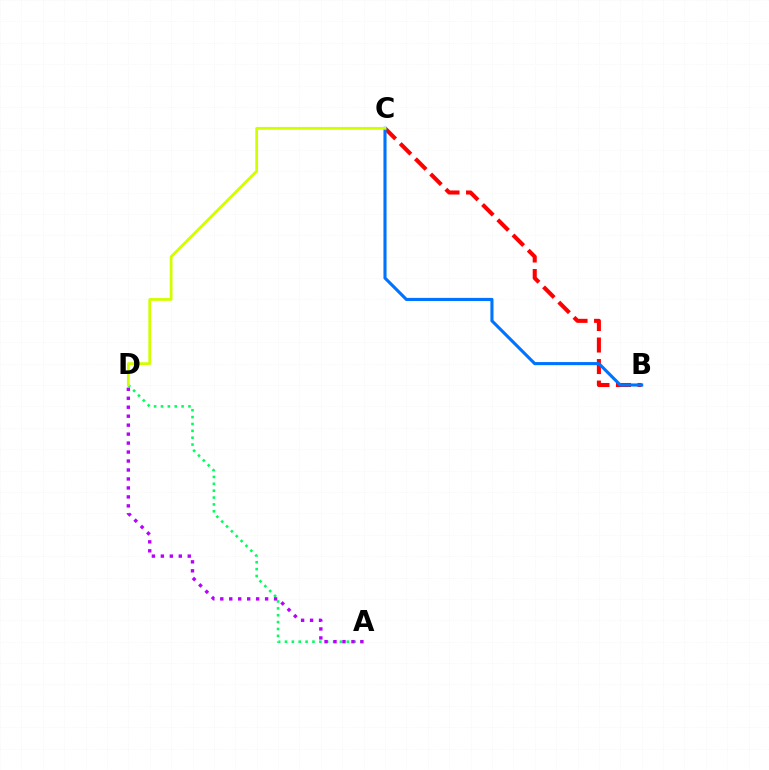{('B', 'C'): [{'color': '#ff0000', 'line_style': 'dashed', 'thickness': 2.92}, {'color': '#0074ff', 'line_style': 'solid', 'thickness': 2.24}], ('A', 'D'): [{'color': '#00ff5c', 'line_style': 'dotted', 'thickness': 1.87}, {'color': '#b900ff', 'line_style': 'dotted', 'thickness': 2.44}], ('C', 'D'): [{'color': '#d1ff00', 'line_style': 'solid', 'thickness': 2.0}]}